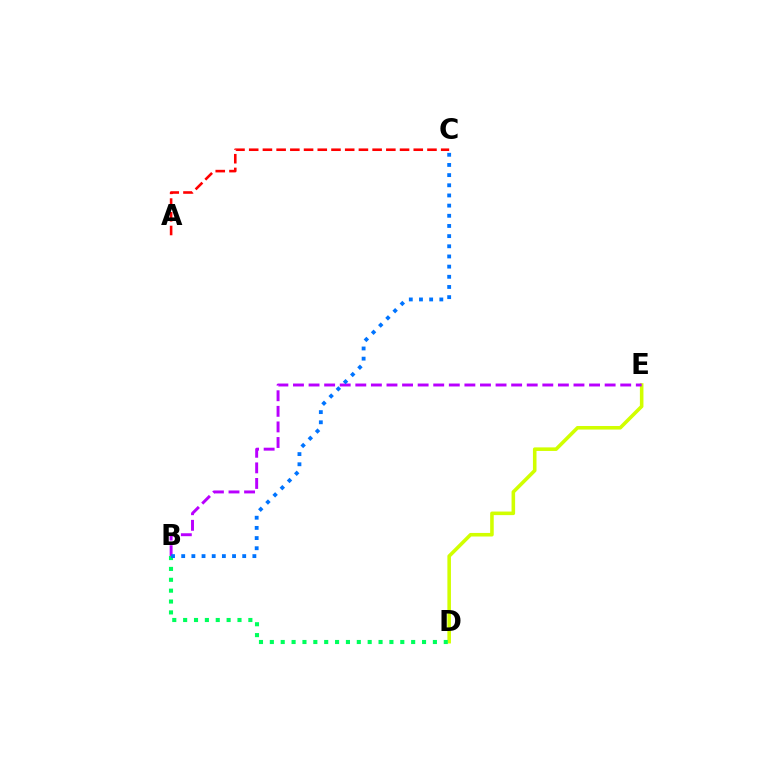{('A', 'C'): [{'color': '#ff0000', 'line_style': 'dashed', 'thickness': 1.86}], ('D', 'E'): [{'color': '#d1ff00', 'line_style': 'solid', 'thickness': 2.57}], ('B', 'D'): [{'color': '#00ff5c', 'line_style': 'dotted', 'thickness': 2.95}], ('B', 'E'): [{'color': '#b900ff', 'line_style': 'dashed', 'thickness': 2.12}], ('B', 'C'): [{'color': '#0074ff', 'line_style': 'dotted', 'thickness': 2.76}]}